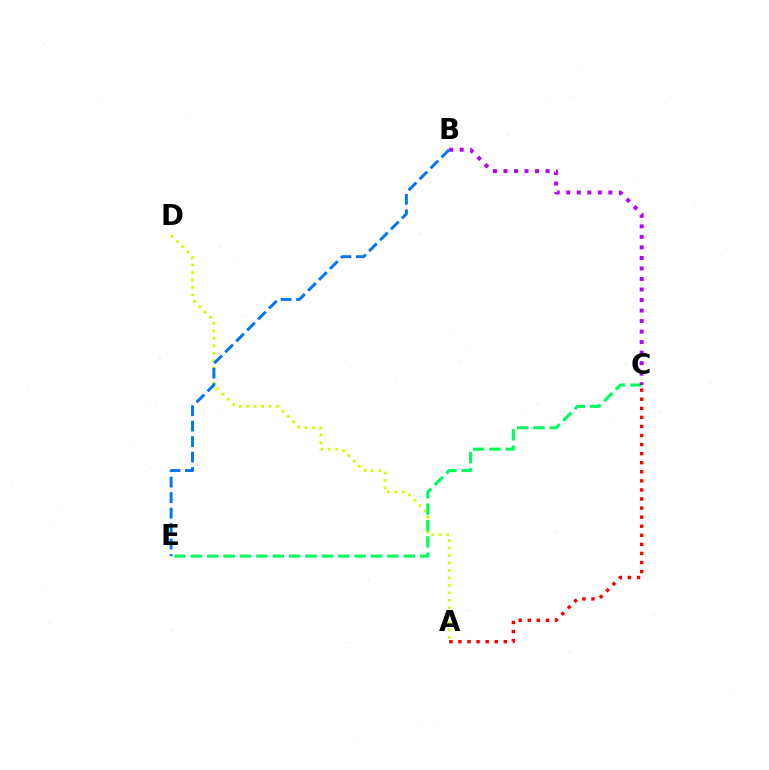{('A', 'D'): [{'color': '#d1ff00', 'line_style': 'dotted', 'thickness': 2.02}], ('C', 'E'): [{'color': '#00ff5c', 'line_style': 'dashed', 'thickness': 2.22}], ('B', 'C'): [{'color': '#b900ff', 'line_style': 'dotted', 'thickness': 2.86}], ('A', 'C'): [{'color': '#ff0000', 'line_style': 'dotted', 'thickness': 2.46}], ('B', 'E'): [{'color': '#0074ff', 'line_style': 'dashed', 'thickness': 2.1}]}